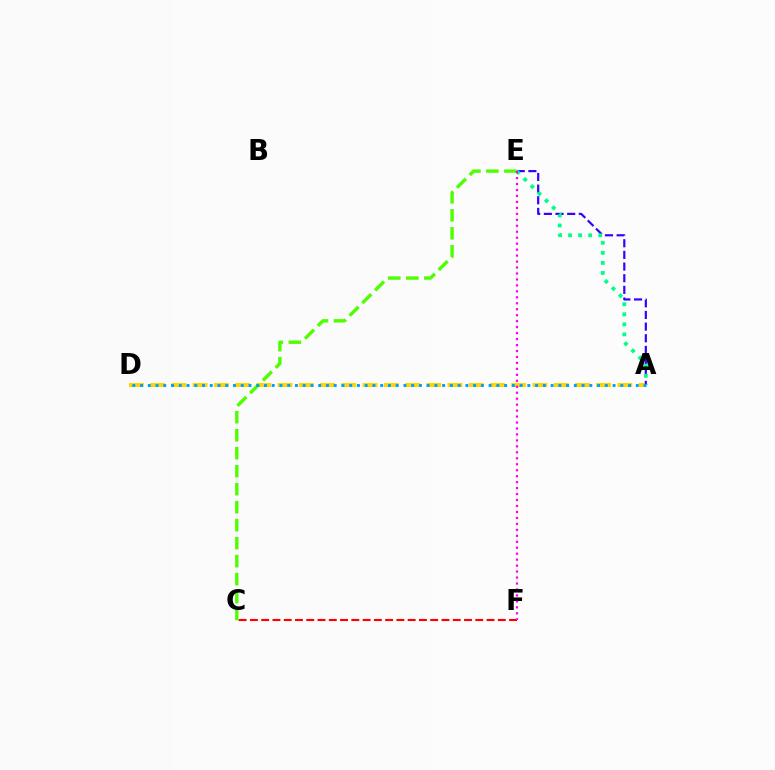{('A', 'D'): [{'color': '#ffd500', 'line_style': 'dashed', 'thickness': 2.89}, {'color': '#009eff', 'line_style': 'dotted', 'thickness': 2.1}], ('A', 'E'): [{'color': '#3700ff', 'line_style': 'dashed', 'thickness': 1.58}, {'color': '#00ff86', 'line_style': 'dotted', 'thickness': 2.73}], ('C', 'E'): [{'color': '#4fff00', 'line_style': 'dashed', 'thickness': 2.44}], ('C', 'F'): [{'color': '#ff0000', 'line_style': 'dashed', 'thickness': 1.53}], ('E', 'F'): [{'color': '#ff00ed', 'line_style': 'dotted', 'thickness': 1.62}]}